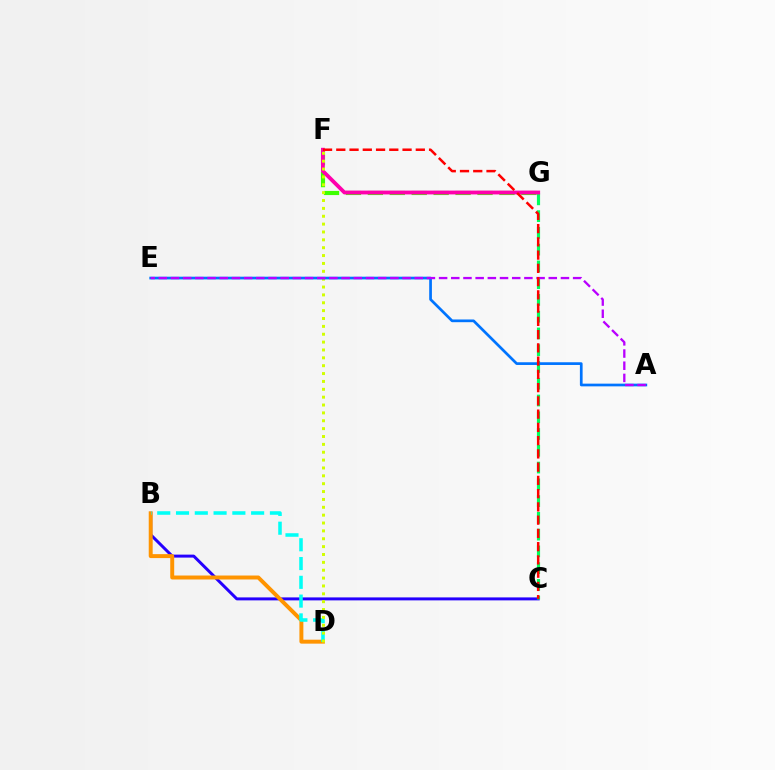{('B', 'C'): [{'color': '#2500ff', 'line_style': 'solid', 'thickness': 2.14}], ('B', 'D'): [{'color': '#ff9400', 'line_style': 'solid', 'thickness': 2.84}, {'color': '#00fff6', 'line_style': 'dashed', 'thickness': 2.55}], ('F', 'G'): [{'color': '#3dff00', 'line_style': 'dashed', 'thickness': 2.98}, {'color': '#ff00ac', 'line_style': 'solid', 'thickness': 2.75}], ('C', 'G'): [{'color': '#00ff5c', 'line_style': 'dashed', 'thickness': 2.28}], ('D', 'F'): [{'color': '#d1ff00', 'line_style': 'dotted', 'thickness': 2.14}], ('A', 'E'): [{'color': '#0074ff', 'line_style': 'solid', 'thickness': 1.95}, {'color': '#b900ff', 'line_style': 'dashed', 'thickness': 1.66}], ('C', 'F'): [{'color': '#ff0000', 'line_style': 'dashed', 'thickness': 1.8}]}